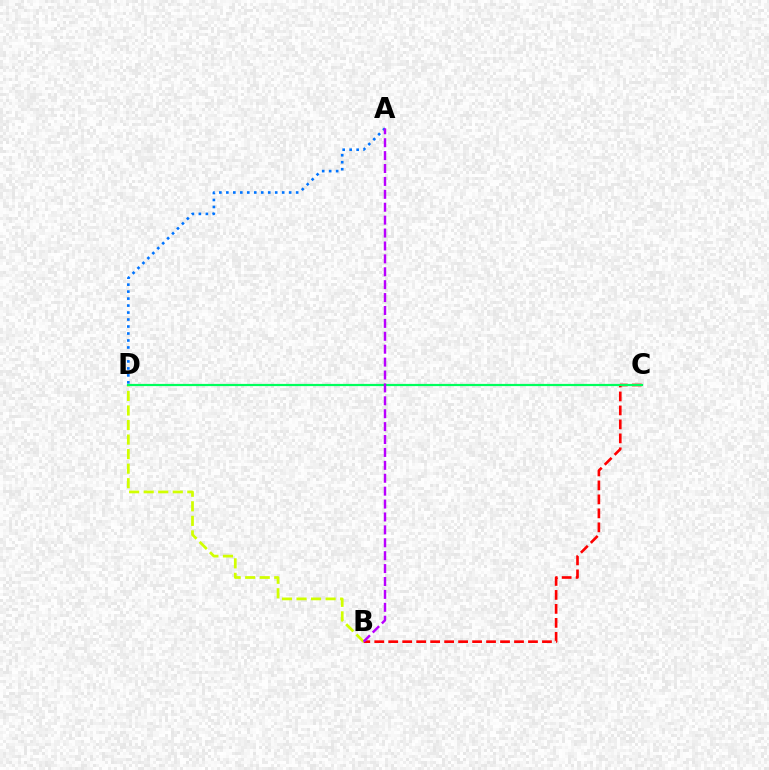{('B', 'C'): [{'color': '#ff0000', 'line_style': 'dashed', 'thickness': 1.9}], ('B', 'D'): [{'color': '#d1ff00', 'line_style': 'dashed', 'thickness': 1.98}], ('C', 'D'): [{'color': '#00ff5c', 'line_style': 'solid', 'thickness': 1.58}], ('A', 'D'): [{'color': '#0074ff', 'line_style': 'dotted', 'thickness': 1.9}], ('A', 'B'): [{'color': '#b900ff', 'line_style': 'dashed', 'thickness': 1.75}]}